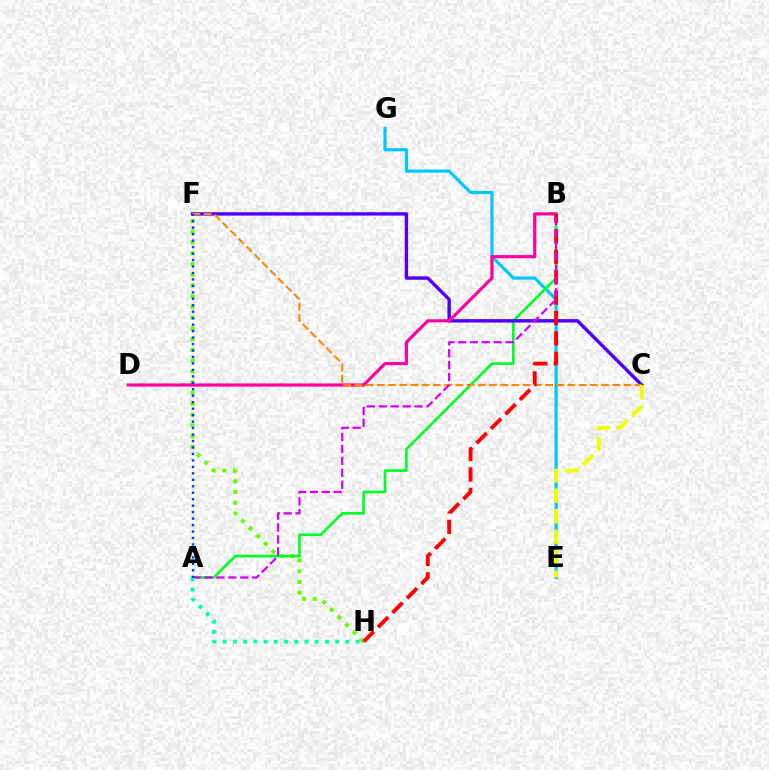{('F', 'H'): [{'color': '#66ff00', 'line_style': 'dotted', 'thickness': 2.92}], ('E', 'G'): [{'color': '#00c7ff', 'line_style': 'solid', 'thickness': 2.27}], ('A', 'B'): [{'color': '#00ff27', 'line_style': 'solid', 'thickness': 1.89}, {'color': '#d600ff', 'line_style': 'dashed', 'thickness': 1.62}], ('C', 'F'): [{'color': '#4f00ff', 'line_style': 'solid', 'thickness': 2.45}, {'color': '#ff8800', 'line_style': 'dashed', 'thickness': 1.52}], ('B', 'D'): [{'color': '#ff00a0', 'line_style': 'solid', 'thickness': 2.28}], ('B', 'H'): [{'color': '#ff0000', 'line_style': 'dashed', 'thickness': 2.78}], ('C', 'E'): [{'color': '#eeff00', 'line_style': 'dashed', 'thickness': 2.79}], ('A', 'H'): [{'color': '#00ffaf', 'line_style': 'dotted', 'thickness': 2.78}], ('A', 'F'): [{'color': '#003fff', 'line_style': 'dotted', 'thickness': 1.76}]}